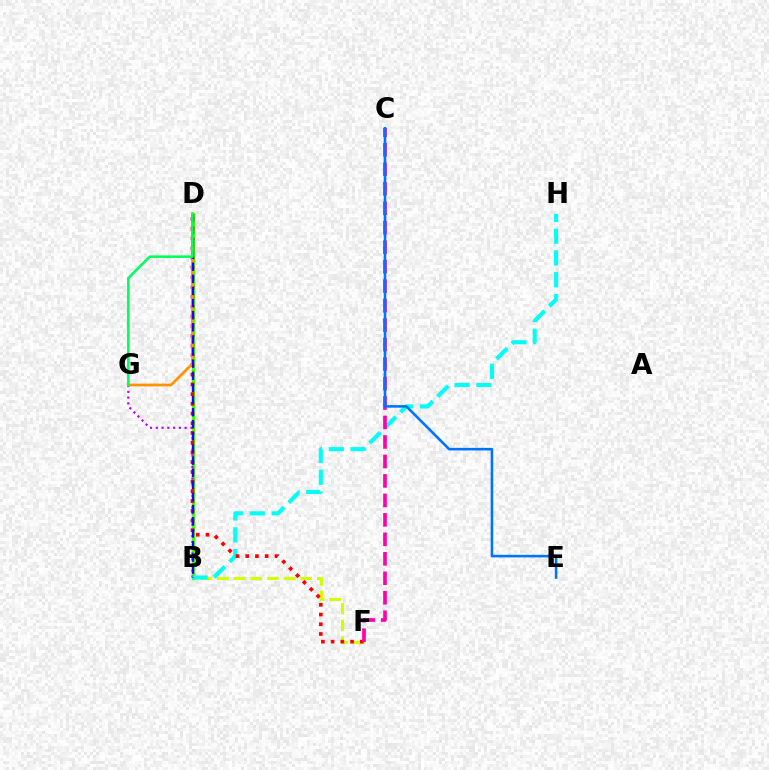{('B', 'F'): [{'color': '#d1ff00', 'line_style': 'dashed', 'thickness': 2.26}], ('B', 'D'): [{'color': '#3dff00', 'line_style': 'solid', 'thickness': 2.4}, {'color': '#2500ff', 'line_style': 'dashed', 'thickness': 1.65}], ('B', 'G'): [{'color': '#b900ff', 'line_style': 'dotted', 'thickness': 1.57}], ('B', 'H'): [{'color': '#00fff6', 'line_style': 'dashed', 'thickness': 2.96}], ('D', 'F'): [{'color': '#ff0000', 'line_style': 'dotted', 'thickness': 2.64}], ('C', 'F'): [{'color': '#ff00ac', 'line_style': 'dashed', 'thickness': 2.65}], ('D', 'G'): [{'color': '#ff9400', 'line_style': 'solid', 'thickness': 1.99}, {'color': '#00ff5c', 'line_style': 'solid', 'thickness': 1.85}], ('C', 'E'): [{'color': '#0074ff', 'line_style': 'solid', 'thickness': 1.87}]}